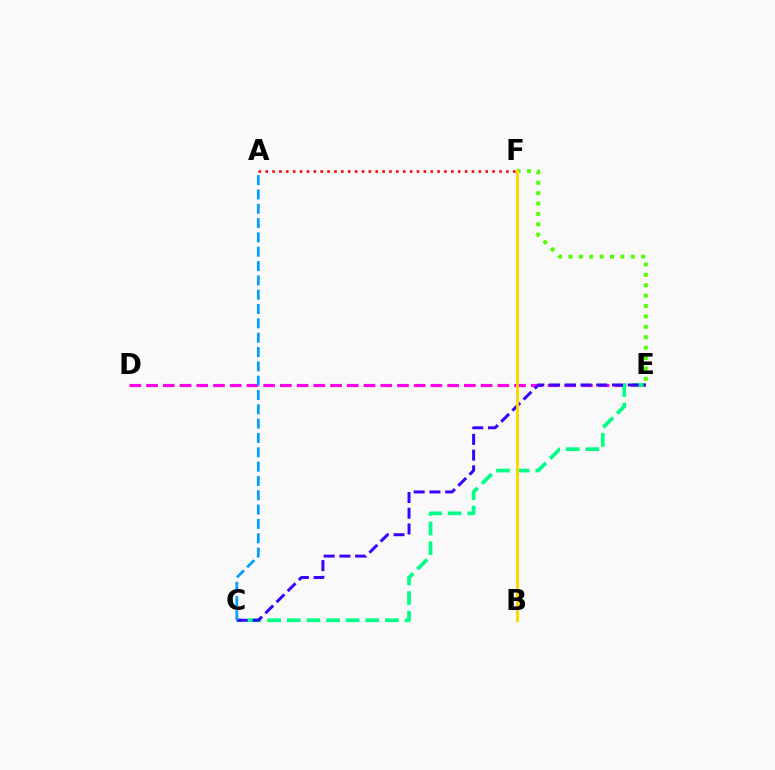{('A', 'F'): [{'color': '#ff0000', 'line_style': 'dotted', 'thickness': 1.87}], ('E', 'F'): [{'color': '#4fff00', 'line_style': 'dotted', 'thickness': 2.83}], ('D', 'E'): [{'color': '#ff00ed', 'line_style': 'dashed', 'thickness': 2.27}], ('C', 'E'): [{'color': '#00ff86', 'line_style': 'dashed', 'thickness': 2.67}, {'color': '#3700ff', 'line_style': 'dashed', 'thickness': 2.14}], ('B', 'F'): [{'color': '#ffd500', 'line_style': 'solid', 'thickness': 2.1}], ('A', 'C'): [{'color': '#009eff', 'line_style': 'dashed', 'thickness': 1.95}]}